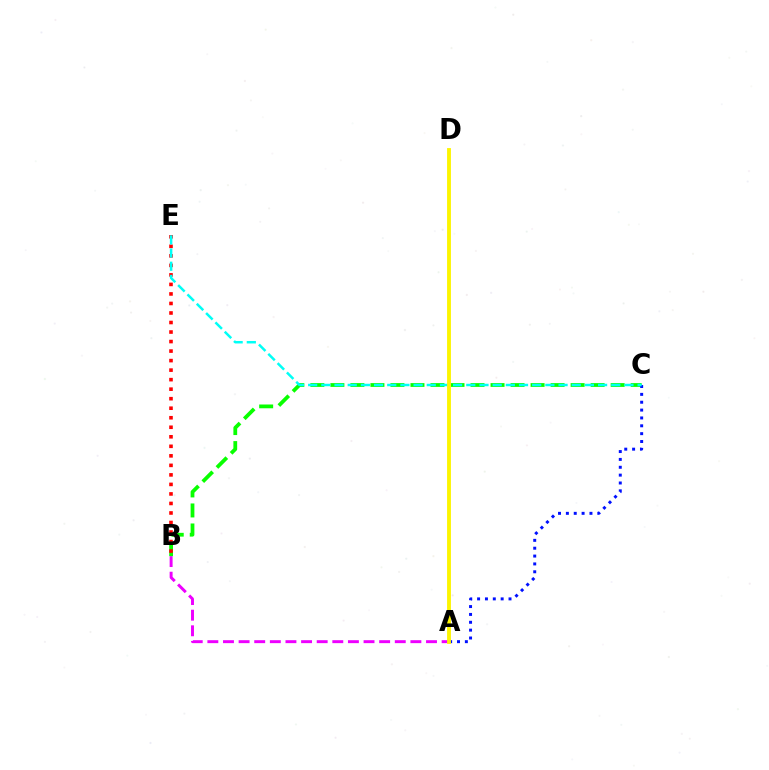{('A', 'B'): [{'color': '#ee00ff', 'line_style': 'dashed', 'thickness': 2.12}], ('B', 'C'): [{'color': '#08ff00', 'line_style': 'dashed', 'thickness': 2.72}], ('A', 'C'): [{'color': '#0010ff', 'line_style': 'dotted', 'thickness': 2.13}], ('B', 'E'): [{'color': '#ff0000', 'line_style': 'dotted', 'thickness': 2.59}], ('C', 'E'): [{'color': '#00fff6', 'line_style': 'dashed', 'thickness': 1.79}], ('A', 'D'): [{'color': '#fcf500', 'line_style': 'solid', 'thickness': 2.77}]}